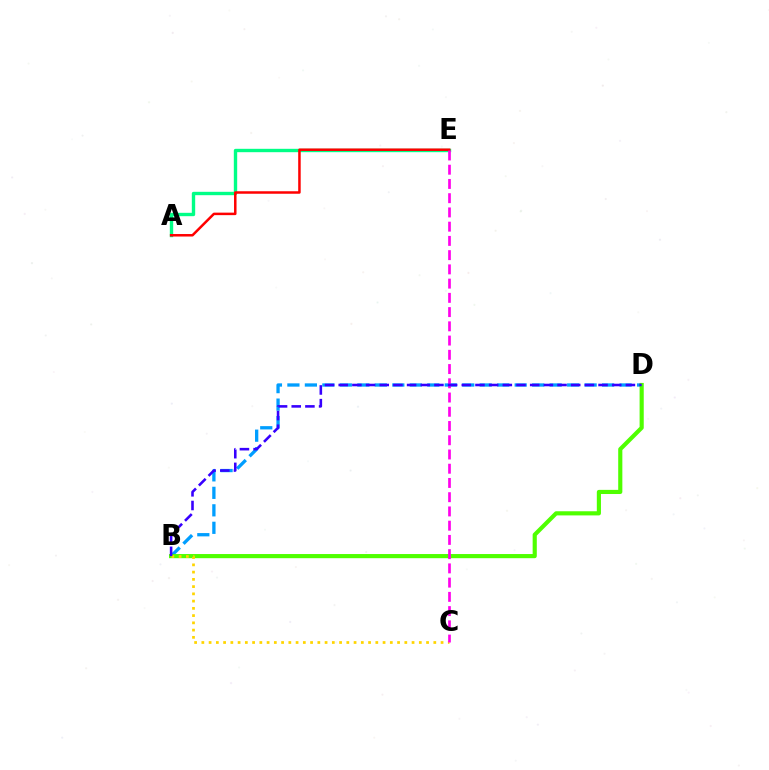{('B', 'D'): [{'color': '#009eff', 'line_style': 'dashed', 'thickness': 2.38}, {'color': '#4fff00', 'line_style': 'solid', 'thickness': 2.98}, {'color': '#3700ff', 'line_style': 'dashed', 'thickness': 1.86}], ('A', 'E'): [{'color': '#00ff86', 'line_style': 'solid', 'thickness': 2.43}, {'color': '#ff0000', 'line_style': 'solid', 'thickness': 1.8}], ('B', 'C'): [{'color': '#ffd500', 'line_style': 'dotted', 'thickness': 1.97}], ('C', 'E'): [{'color': '#ff00ed', 'line_style': 'dashed', 'thickness': 1.93}]}